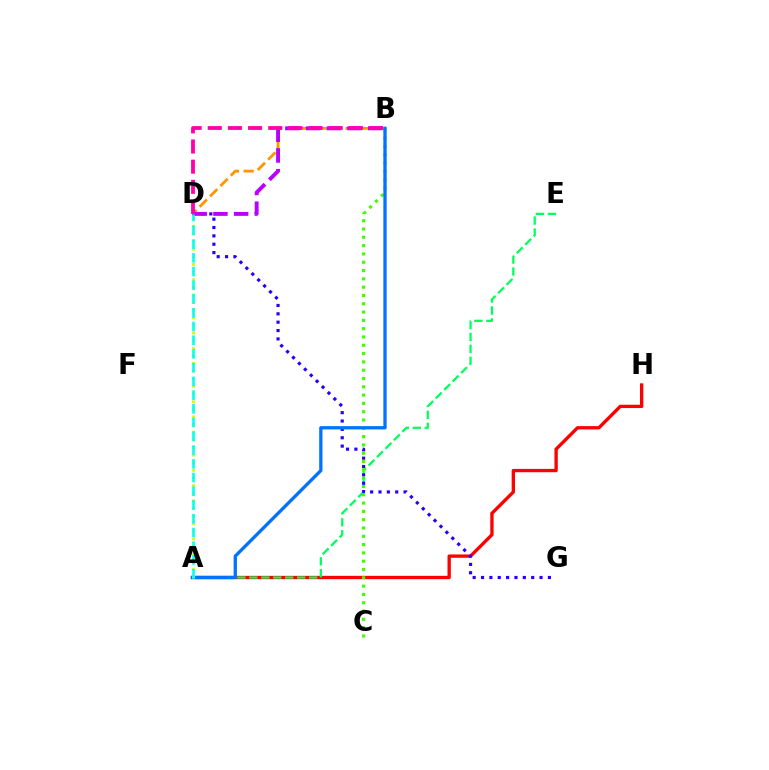{('B', 'D'): [{'color': '#ff9400', 'line_style': 'dashed', 'thickness': 1.99}, {'color': '#b900ff', 'line_style': 'dashed', 'thickness': 2.81}, {'color': '#ff00ac', 'line_style': 'dashed', 'thickness': 2.74}], ('A', 'H'): [{'color': '#ff0000', 'line_style': 'solid', 'thickness': 2.39}], ('A', 'E'): [{'color': '#00ff5c', 'line_style': 'dashed', 'thickness': 1.62}], ('D', 'G'): [{'color': '#2500ff', 'line_style': 'dotted', 'thickness': 2.27}], ('B', 'C'): [{'color': '#3dff00', 'line_style': 'dotted', 'thickness': 2.26}], ('A', 'B'): [{'color': '#0074ff', 'line_style': 'solid', 'thickness': 2.37}], ('A', 'D'): [{'color': '#d1ff00', 'line_style': 'dotted', 'thickness': 2.07}, {'color': '#00fff6', 'line_style': 'dashed', 'thickness': 1.87}]}